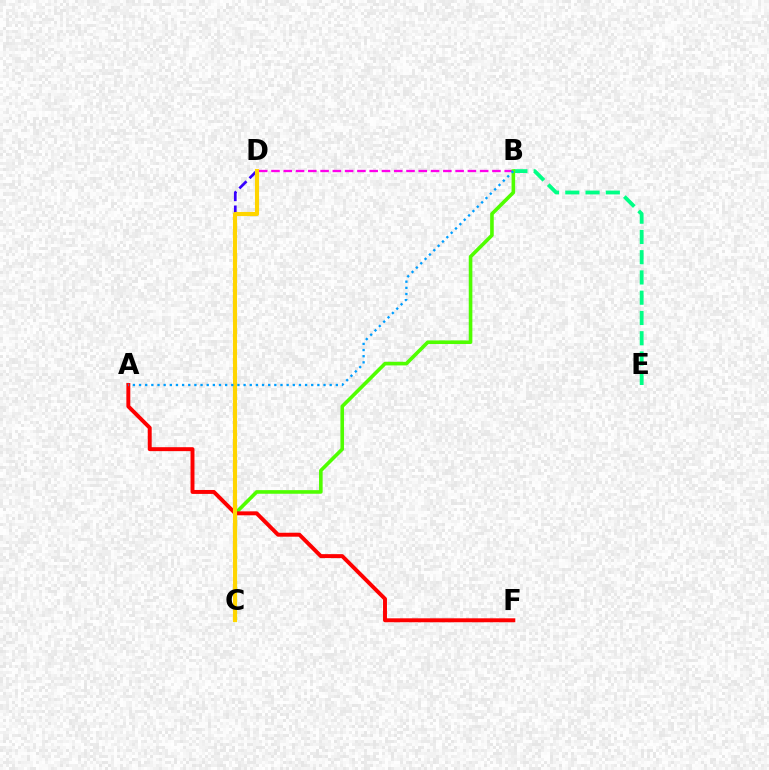{('C', 'D'): [{'color': '#3700ff', 'line_style': 'dashed', 'thickness': 1.96}, {'color': '#ffd500', 'line_style': 'solid', 'thickness': 2.96}], ('B', 'D'): [{'color': '#ff00ed', 'line_style': 'dashed', 'thickness': 1.67}], ('B', 'E'): [{'color': '#00ff86', 'line_style': 'dashed', 'thickness': 2.75}], ('B', 'C'): [{'color': '#4fff00', 'line_style': 'solid', 'thickness': 2.6}], ('A', 'F'): [{'color': '#ff0000', 'line_style': 'solid', 'thickness': 2.84}], ('A', 'B'): [{'color': '#009eff', 'line_style': 'dotted', 'thickness': 1.67}]}